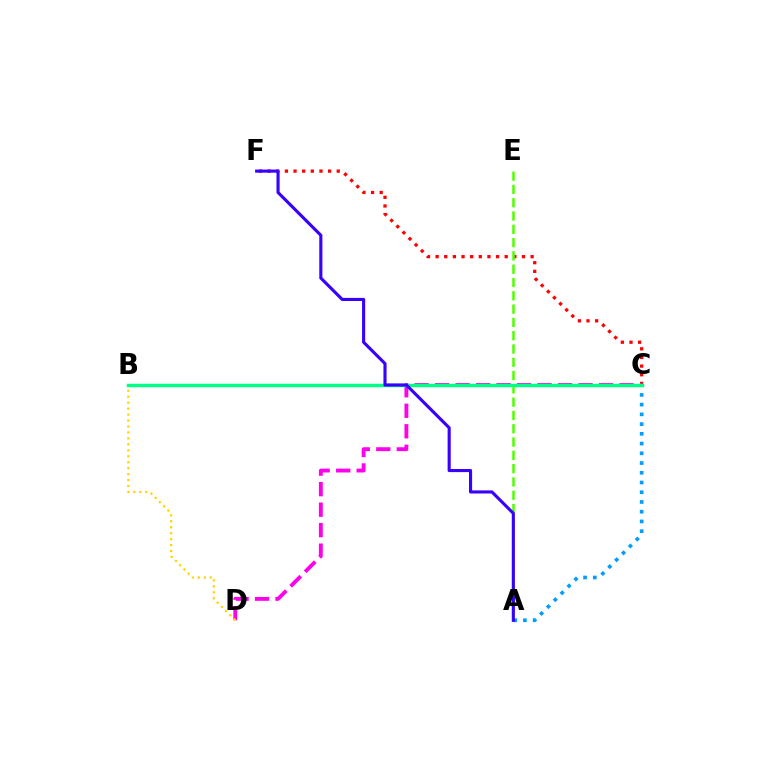{('C', 'F'): [{'color': '#ff0000', 'line_style': 'dotted', 'thickness': 2.35}], ('C', 'D'): [{'color': '#ff00ed', 'line_style': 'dashed', 'thickness': 2.78}], ('A', 'E'): [{'color': '#4fff00', 'line_style': 'dashed', 'thickness': 1.81}], ('B', 'D'): [{'color': '#ffd500', 'line_style': 'dotted', 'thickness': 1.62}], ('A', 'C'): [{'color': '#009eff', 'line_style': 'dotted', 'thickness': 2.64}], ('B', 'C'): [{'color': '#00ff86', 'line_style': 'solid', 'thickness': 2.48}], ('A', 'F'): [{'color': '#3700ff', 'line_style': 'solid', 'thickness': 2.24}]}